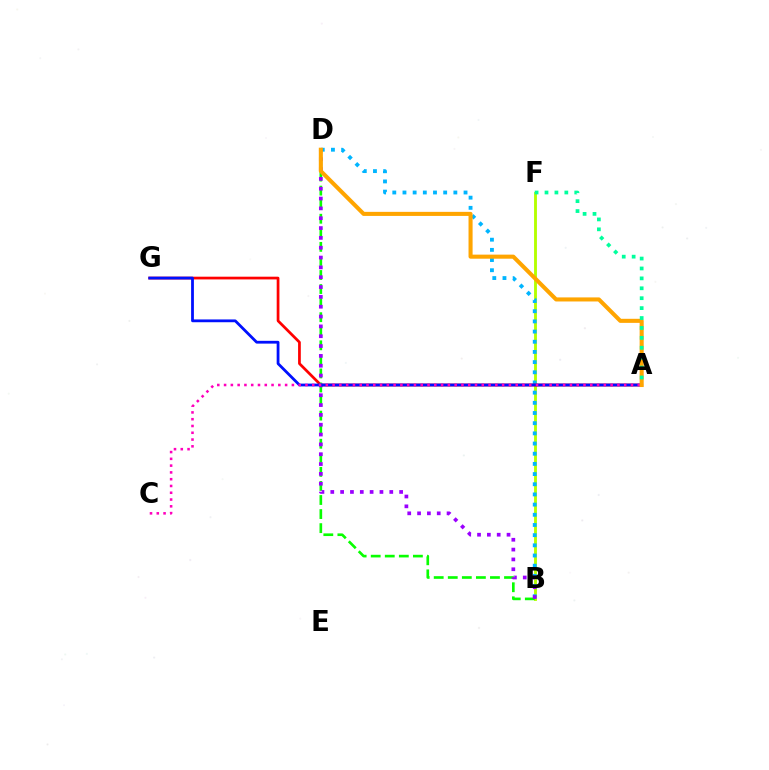{('B', 'F'): [{'color': '#b3ff00', 'line_style': 'solid', 'thickness': 2.06}], ('B', 'D'): [{'color': '#00b5ff', 'line_style': 'dotted', 'thickness': 2.77}, {'color': '#08ff00', 'line_style': 'dashed', 'thickness': 1.91}, {'color': '#9b00ff', 'line_style': 'dotted', 'thickness': 2.67}], ('A', 'G'): [{'color': '#ff0000', 'line_style': 'solid', 'thickness': 1.97}, {'color': '#0010ff', 'line_style': 'solid', 'thickness': 2.01}], ('A', 'C'): [{'color': '#ff00bd', 'line_style': 'dotted', 'thickness': 1.84}], ('A', 'D'): [{'color': '#ffa500', 'line_style': 'solid', 'thickness': 2.93}], ('A', 'F'): [{'color': '#00ff9d', 'line_style': 'dotted', 'thickness': 2.69}]}